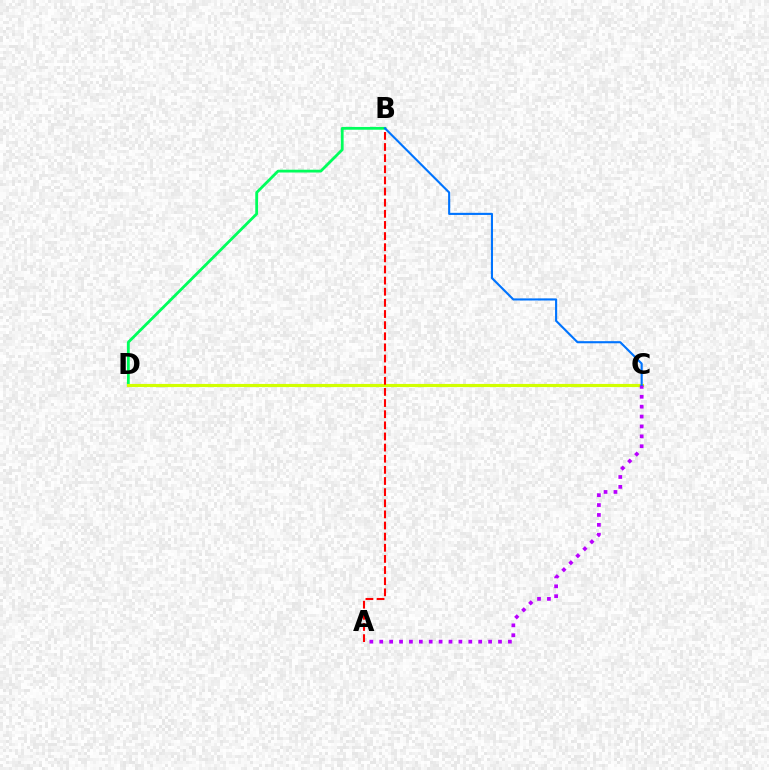{('B', 'D'): [{'color': '#00ff5c', 'line_style': 'solid', 'thickness': 2.01}], ('C', 'D'): [{'color': '#d1ff00', 'line_style': 'solid', 'thickness': 2.26}], ('A', 'B'): [{'color': '#ff0000', 'line_style': 'dashed', 'thickness': 1.51}], ('A', 'C'): [{'color': '#b900ff', 'line_style': 'dotted', 'thickness': 2.69}], ('B', 'C'): [{'color': '#0074ff', 'line_style': 'solid', 'thickness': 1.53}]}